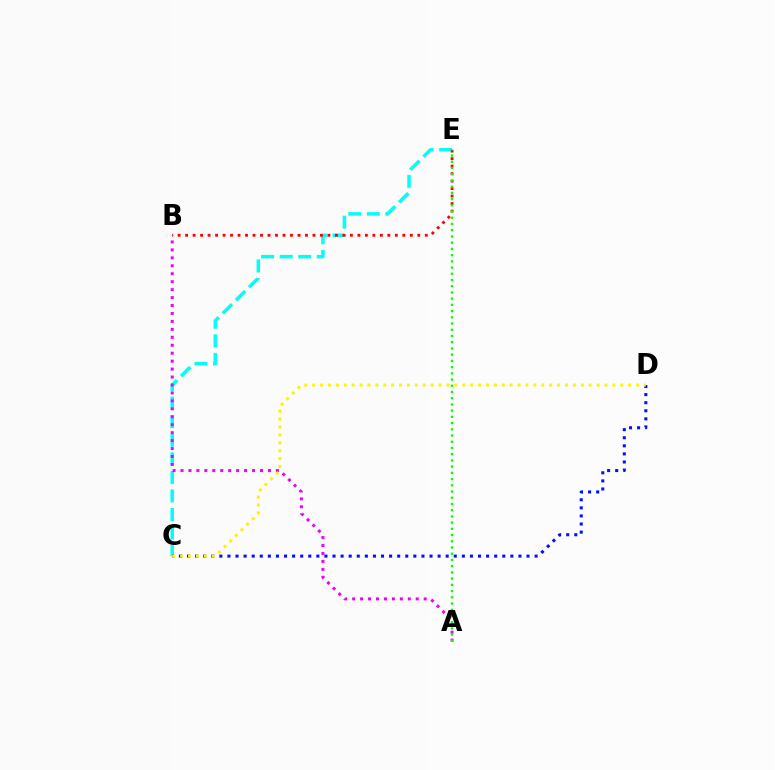{('C', 'E'): [{'color': '#00fff6', 'line_style': 'dashed', 'thickness': 2.52}], ('B', 'E'): [{'color': '#ff0000', 'line_style': 'dotted', 'thickness': 2.03}], ('A', 'B'): [{'color': '#ee00ff', 'line_style': 'dotted', 'thickness': 2.16}], ('A', 'E'): [{'color': '#08ff00', 'line_style': 'dotted', 'thickness': 1.69}], ('C', 'D'): [{'color': '#0010ff', 'line_style': 'dotted', 'thickness': 2.2}, {'color': '#fcf500', 'line_style': 'dotted', 'thickness': 2.15}]}